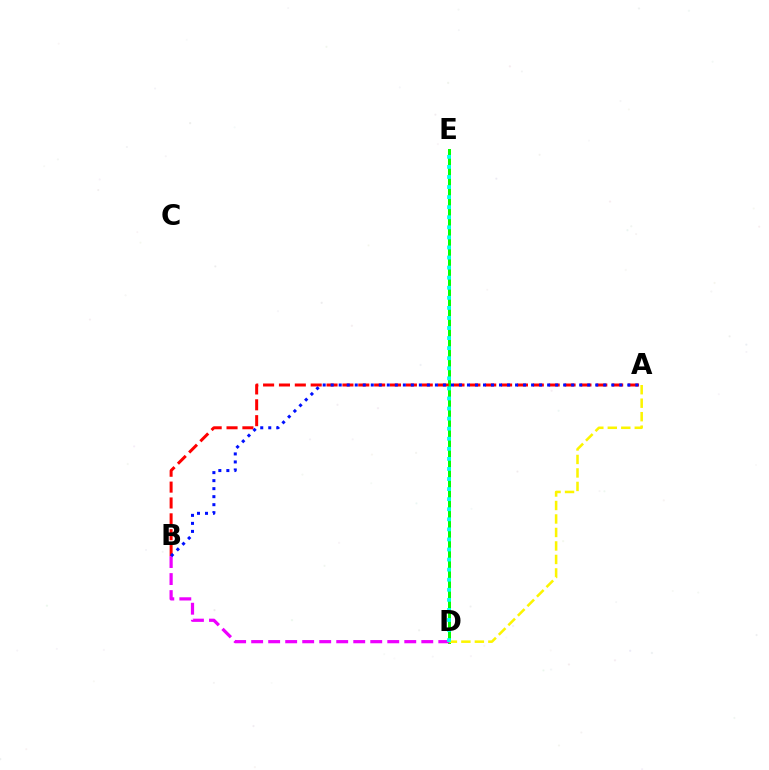{('D', 'E'): [{'color': '#08ff00', 'line_style': 'solid', 'thickness': 2.16}, {'color': '#00fff6', 'line_style': 'dotted', 'thickness': 2.74}], ('A', 'D'): [{'color': '#fcf500', 'line_style': 'dashed', 'thickness': 1.83}], ('A', 'B'): [{'color': '#ff0000', 'line_style': 'dashed', 'thickness': 2.16}, {'color': '#0010ff', 'line_style': 'dotted', 'thickness': 2.18}], ('B', 'D'): [{'color': '#ee00ff', 'line_style': 'dashed', 'thickness': 2.31}]}